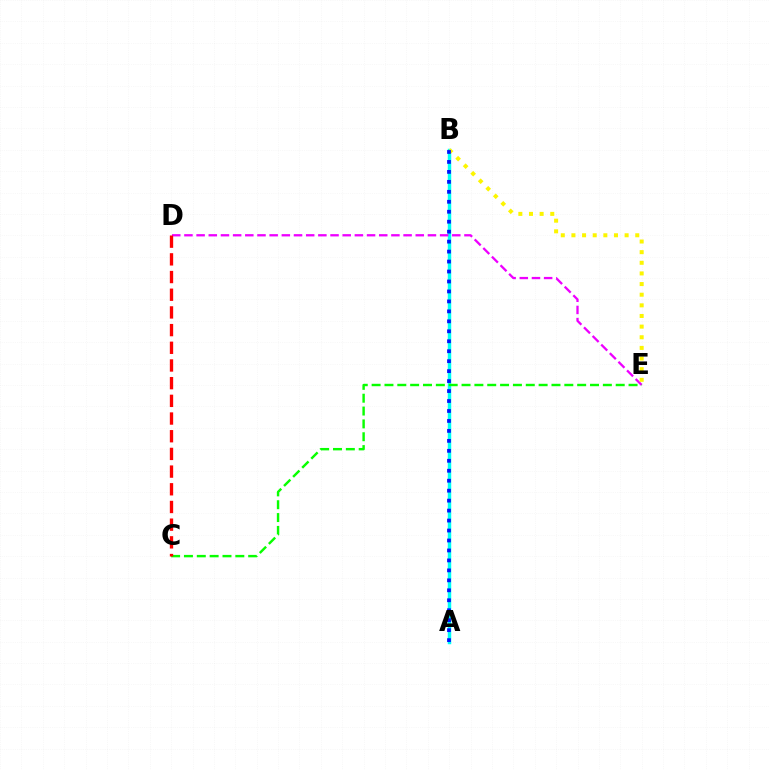{('A', 'B'): [{'color': '#00fff6', 'line_style': 'solid', 'thickness': 2.49}, {'color': '#0010ff', 'line_style': 'dotted', 'thickness': 2.71}], ('D', 'E'): [{'color': '#ee00ff', 'line_style': 'dashed', 'thickness': 1.65}], ('B', 'E'): [{'color': '#fcf500', 'line_style': 'dotted', 'thickness': 2.89}], ('C', 'E'): [{'color': '#08ff00', 'line_style': 'dashed', 'thickness': 1.75}], ('C', 'D'): [{'color': '#ff0000', 'line_style': 'dashed', 'thickness': 2.4}]}